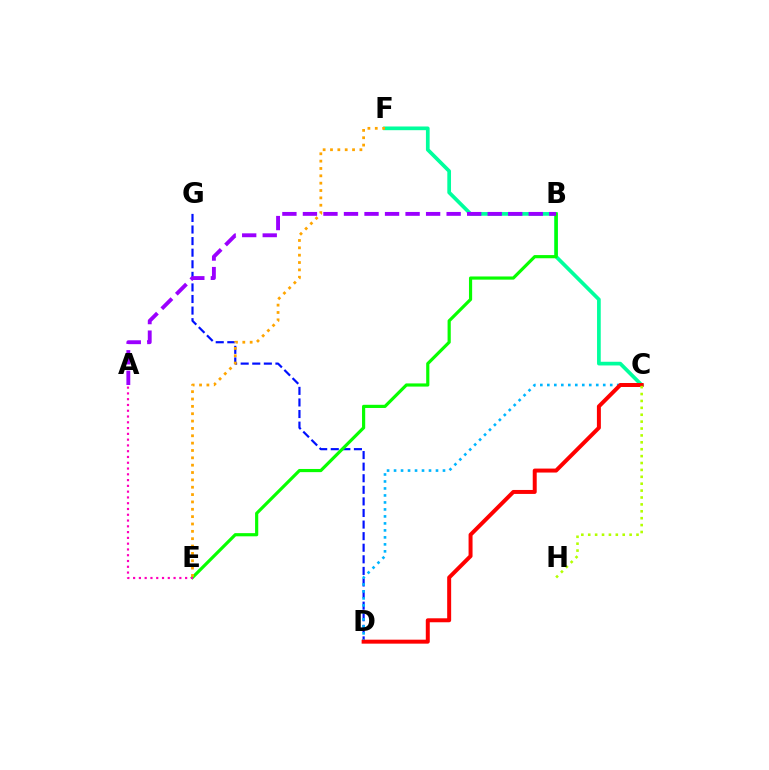{('D', 'G'): [{'color': '#0010ff', 'line_style': 'dashed', 'thickness': 1.57}], ('C', 'D'): [{'color': '#00b5ff', 'line_style': 'dotted', 'thickness': 1.9}, {'color': '#ff0000', 'line_style': 'solid', 'thickness': 2.86}], ('C', 'F'): [{'color': '#00ff9d', 'line_style': 'solid', 'thickness': 2.66}], ('B', 'E'): [{'color': '#08ff00', 'line_style': 'solid', 'thickness': 2.28}], ('A', 'B'): [{'color': '#9b00ff', 'line_style': 'dashed', 'thickness': 2.79}], ('A', 'E'): [{'color': '#ff00bd', 'line_style': 'dotted', 'thickness': 1.57}], ('E', 'F'): [{'color': '#ffa500', 'line_style': 'dotted', 'thickness': 2.0}], ('C', 'H'): [{'color': '#b3ff00', 'line_style': 'dotted', 'thickness': 1.87}]}